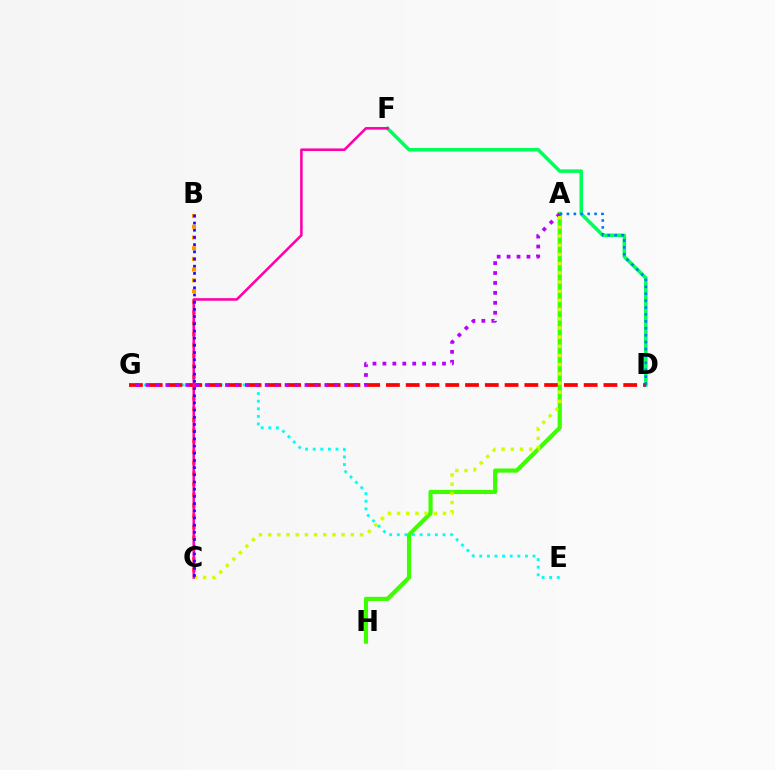{('E', 'G'): [{'color': '#00fff6', 'line_style': 'dotted', 'thickness': 2.07}], ('D', 'F'): [{'color': '#00ff5c', 'line_style': 'solid', 'thickness': 2.55}], ('B', 'C'): [{'color': '#ff9400', 'line_style': 'dotted', 'thickness': 2.91}, {'color': '#2500ff', 'line_style': 'dotted', 'thickness': 1.95}], ('D', 'G'): [{'color': '#ff0000', 'line_style': 'dashed', 'thickness': 2.69}], ('A', 'H'): [{'color': '#3dff00', 'line_style': 'solid', 'thickness': 3.0}], ('A', 'G'): [{'color': '#b900ff', 'line_style': 'dotted', 'thickness': 2.7}], ('A', 'C'): [{'color': '#d1ff00', 'line_style': 'dotted', 'thickness': 2.49}], ('C', 'F'): [{'color': '#ff00ac', 'line_style': 'solid', 'thickness': 1.85}], ('A', 'D'): [{'color': '#0074ff', 'line_style': 'dotted', 'thickness': 1.88}]}